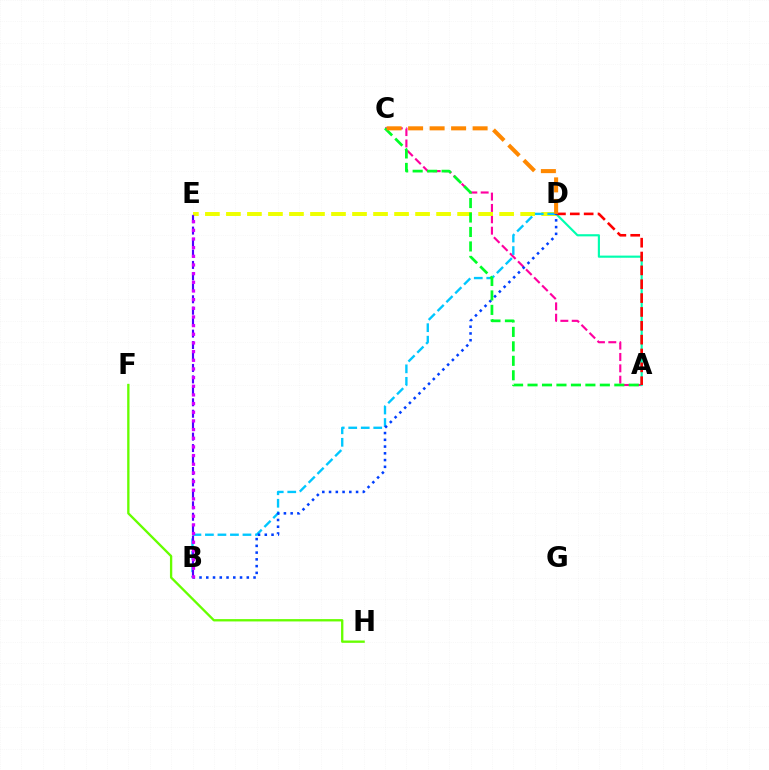{('A', 'C'): [{'color': '#ff00a0', 'line_style': 'dashed', 'thickness': 1.54}, {'color': '#00ff27', 'line_style': 'dashed', 'thickness': 1.96}], ('F', 'H'): [{'color': '#66ff00', 'line_style': 'solid', 'thickness': 1.68}], ('D', 'E'): [{'color': '#eeff00', 'line_style': 'dashed', 'thickness': 2.86}], ('A', 'D'): [{'color': '#00ffaf', 'line_style': 'solid', 'thickness': 1.55}, {'color': '#ff0000', 'line_style': 'dashed', 'thickness': 1.88}], ('B', 'D'): [{'color': '#00c7ff', 'line_style': 'dashed', 'thickness': 1.7}, {'color': '#003fff', 'line_style': 'dotted', 'thickness': 1.83}], ('B', 'E'): [{'color': '#4f00ff', 'line_style': 'dashed', 'thickness': 1.56}, {'color': '#d600ff', 'line_style': 'dotted', 'thickness': 2.35}], ('C', 'D'): [{'color': '#ff8800', 'line_style': 'dashed', 'thickness': 2.92}]}